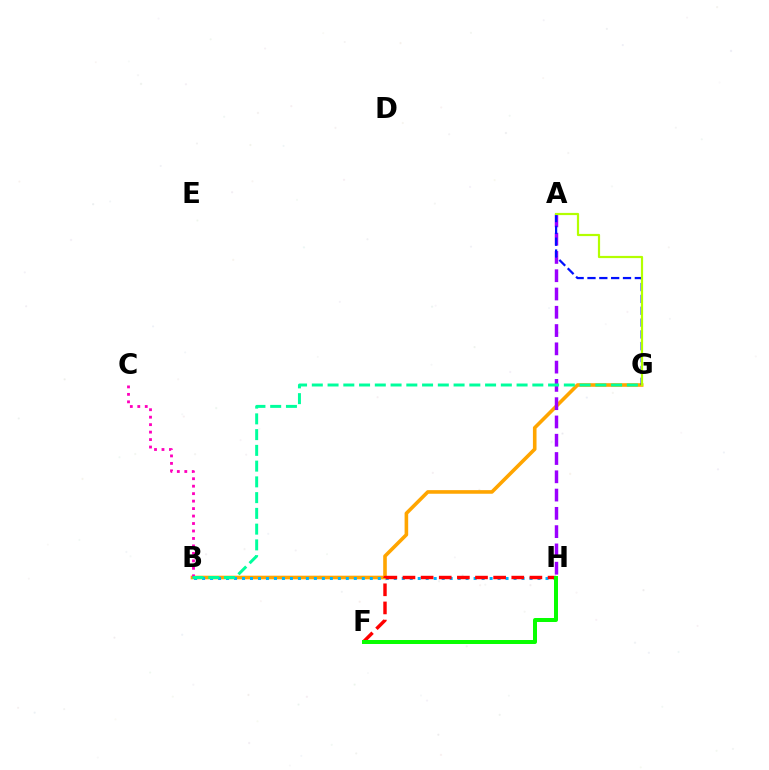{('B', 'G'): [{'color': '#ffa500', 'line_style': 'solid', 'thickness': 2.59}, {'color': '#00ff9d', 'line_style': 'dashed', 'thickness': 2.14}], ('A', 'H'): [{'color': '#9b00ff', 'line_style': 'dashed', 'thickness': 2.48}], ('A', 'G'): [{'color': '#0010ff', 'line_style': 'dashed', 'thickness': 1.61}, {'color': '#b3ff00', 'line_style': 'solid', 'thickness': 1.59}], ('B', 'H'): [{'color': '#00b5ff', 'line_style': 'dotted', 'thickness': 2.17}], ('F', 'H'): [{'color': '#ff0000', 'line_style': 'dashed', 'thickness': 2.46}, {'color': '#08ff00', 'line_style': 'solid', 'thickness': 2.87}], ('B', 'C'): [{'color': '#ff00bd', 'line_style': 'dotted', 'thickness': 2.03}]}